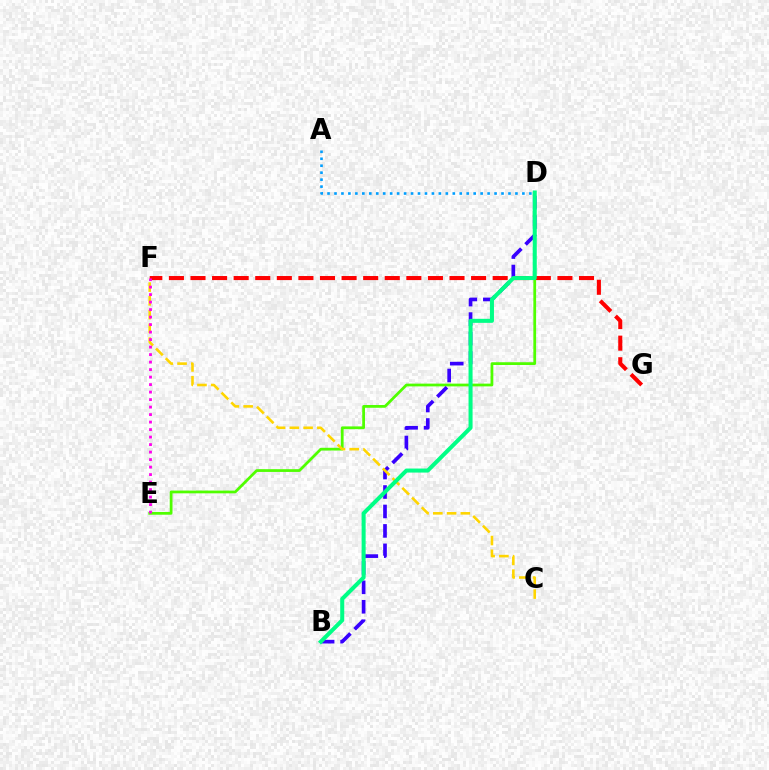{('F', 'G'): [{'color': '#ff0000', 'line_style': 'dashed', 'thickness': 2.93}], ('D', 'E'): [{'color': '#4fff00', 'line_style': 'solid', 'thickness': 1.99}], ('B', 'D'): [{'color': '#3700ff', 'line_style': 'dashed', 'thickness': 2.64}, {'color': '#00ff86', 'line_style': 'solid', 'thickness': 2.9}], ('C', 'F'): [{'color': '#ffd500', 'line_style': 'dashed', 'thickness': 1.87}], ('A', 'D'): [{'color': '#009eff', 'line_style': 'dotted', 'thickness': 1.89}], ('E', 'F'): [{'color': '#ff00ed', 'line_style': 'dotted', 'thickness': 2.04}]}